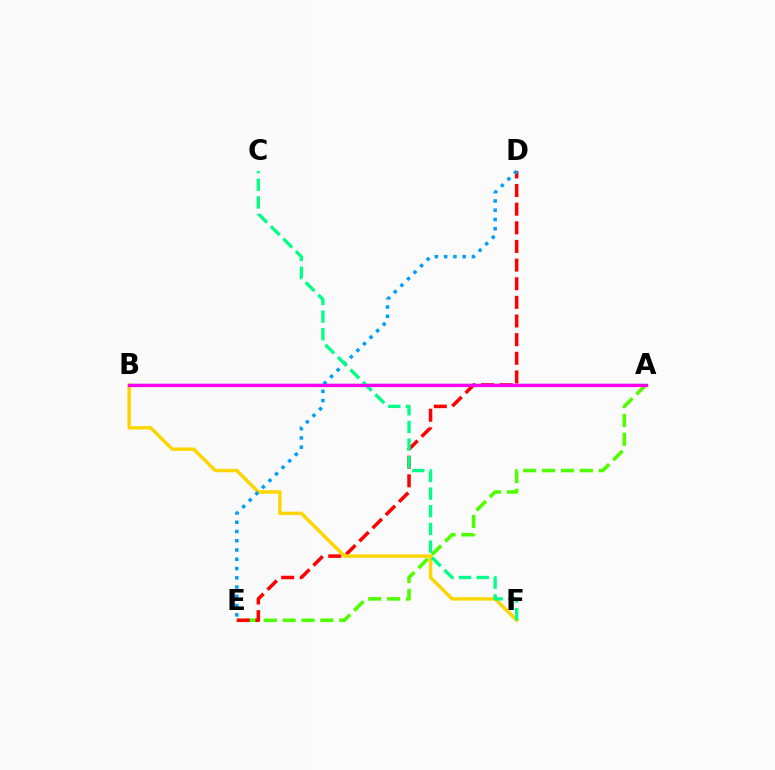{('A', 'E'): [{'color': '#4fff00', 'line_style': 'dashed', 'thickness': 2.57}], ('D', 'E'): [{'color': '#ff0000', 'line_style': 'dashed', 'thickness': 2.53}, {'color': '#009eff', 'line_style': 'dotted', 'thickness': 2.52}], ('A', 'B'): [{'color': '#3700ff', 'line_style': 'solid', 'thickness': 1.68}, {'color': '#ff00ed', 'line_style': 'solid', 'thickness': 2.3}], ('B', 'F'): [{'color': '#ffd500', 'line_style': 'solid', 'thickness': 2.47}], ('C', 'F'): [{'color': '#00ff86', 'line_style': 'dashed', 'thickness': 2.4}]}